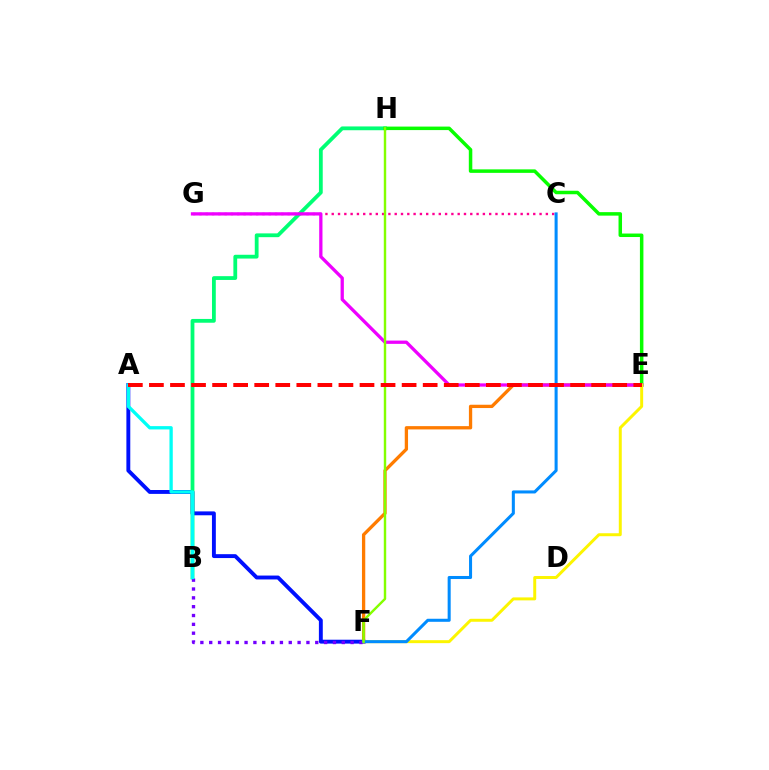{('A', 'F'): [{'color': '#0010ff', 'line_style': 'solid', 'thickness': 2.8}], ('B', 'H'): [{'color': '#00ff74', 'line_style': 'solid', 'thickness': 2.73}], ('E', 'F'): [{'color': '#ff7c00', 'line_style': 'solid', 'thickness': 2.37}, {'color': '#fcf500', 'line_style': 'solid', 'thickness': 2.13}], ('E', 'H'): [{'color': '#08ff00', 'line_style': 'solid', 'thickness': 2.52}], ('C', 'G'): [{'color': '#ff0094', 'line_style': 'dotted', 'thickness': 1.71}], ('E', 'G'): [{'color': '#ee00ff', 'line_style': 'solid', 'thickness': 2.36}], ('B', 'F'): [{'color': '#7200ff', 'line_style': 'dotted', 'thickness': 2.4}], ('C', 'F'): [{'color': '#008cff', 'line_style': 'solid', 'thickness': 2.19}], ('A', 'B'): [{'color': '#00fff6', 'line_style': 'solid', 'thickness': 2.39}], ('F', 'H'): [{'color': '#84ff00', 'line_style': 'solid', 'thickness': 1.74}], ('A', 'E'): [{'color': '#ff0000', 'line_style': 'dashed', 'thickness': 2.86}]}